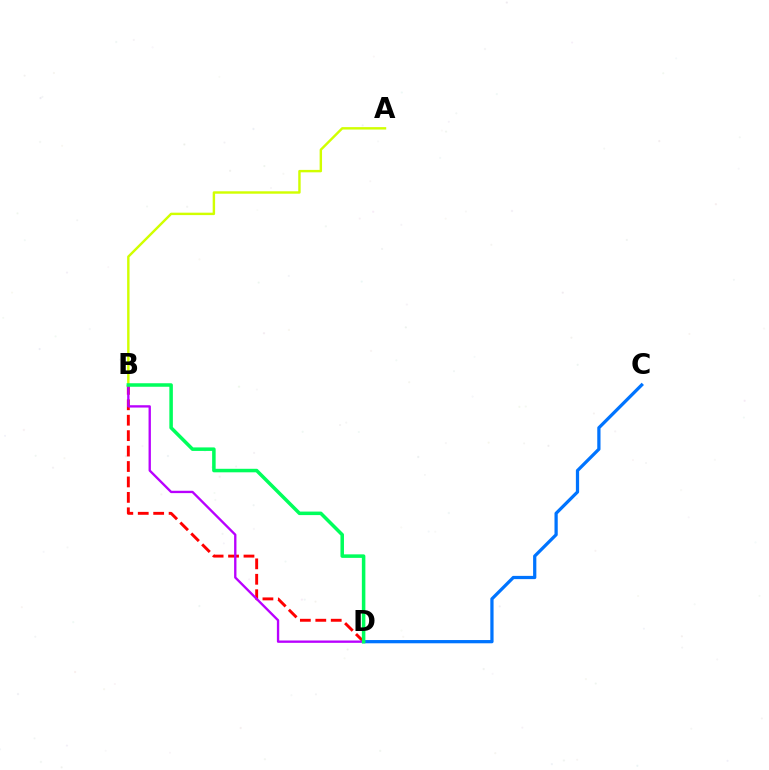{('C', 'D'): [{'color': '#0074ff', 'line_style': 'solid', 'thickness': 2.34}], ('B', 'D'): [{'color': '#ff0000', 'line_style': 'dashed', 'thickness': 2.1}, {'color': '#b900ff', 'line_style': 'solid', 'thickness': 1.69}, {'color': '#00ff5c', 'line_style': 'solid', 'thickness': 2.53}], ('A', 'B'): [{'color': '#d1ff00', 'line_style': 'solid', 'thickness': 1.74}]}